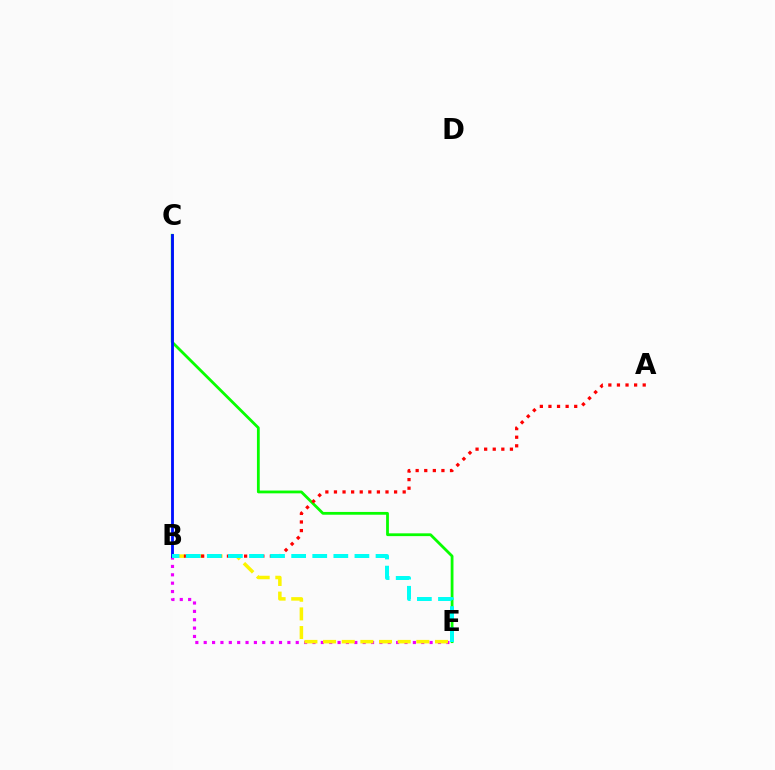{('C', 'E'): [{'color': '#08ff00', 'line_style': 'solid', 'thickness': 2.01}], ('B', 'E'): [{'color': '#ee00ff', 'line_style': 'dotted', 'thickness': 2.27}, {'color': '#fcf500', 'line_style': 'dashed', 'thickness': 2.53}, {'color': '#00fff6', 'line_style': 'dashed', 'thickness': 2.87}], ('A', 'B'): [{'color': '#ff0000', 'line_style': 'dotted', 'thickness': 2.33}], ('B', 'C'): [{'color': '#0010ff', 'line_style': 'solid', 'thickness': 2.05}]}